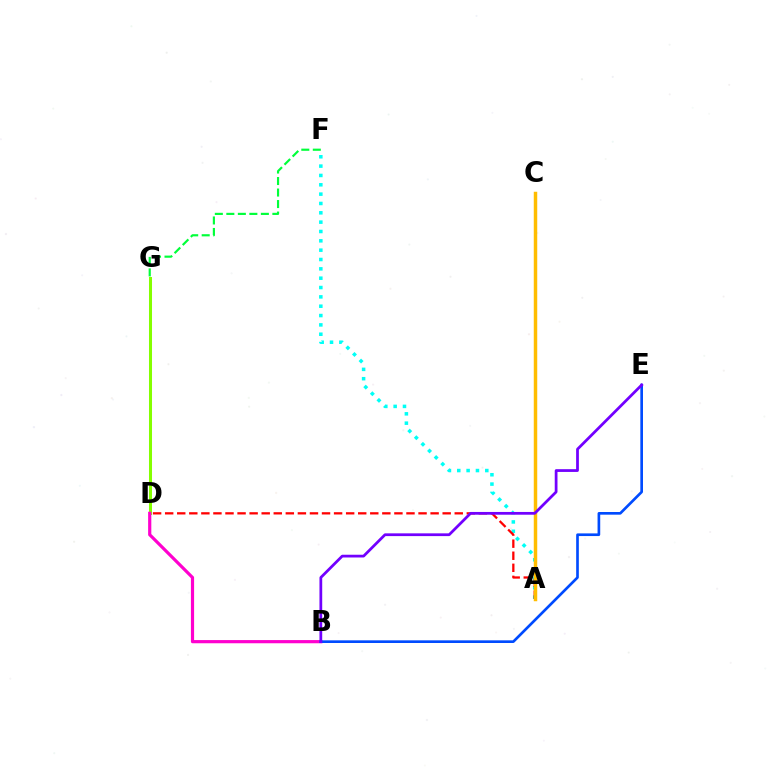{('D', 'G'): [{'color': '#84ff00', 'line_style': 'solid', 'thickness': 2.18}], ('B', 'D'): [{'color': '#ff00cf', 'line_style': 'solid', 'thickness': 2.29}], ('A', 'F'): [{'color': '#00fff6', 'line_style': 'dotted', 'thickness': 2.54}], ('A', 'D'): [{'color': '#ff0000', 'line_style': 'dashed', 'thickness': 1.64}], ('A', 'C'): [{'color': '#ffbd00', 'line_style': 'solid', 'thickness': 2.49}], ('F', 'G'): [{'color': '#00ff39', 'line_style': 'dashed', 'thickness': 1.56}], ('B', 'E'): [{'color': '#004bff', 'line_style': 'solid', 'thickness': 1.92}, {'color': '#7200ff', 'line_style': 'solid', 'thickness': 1.98}]}